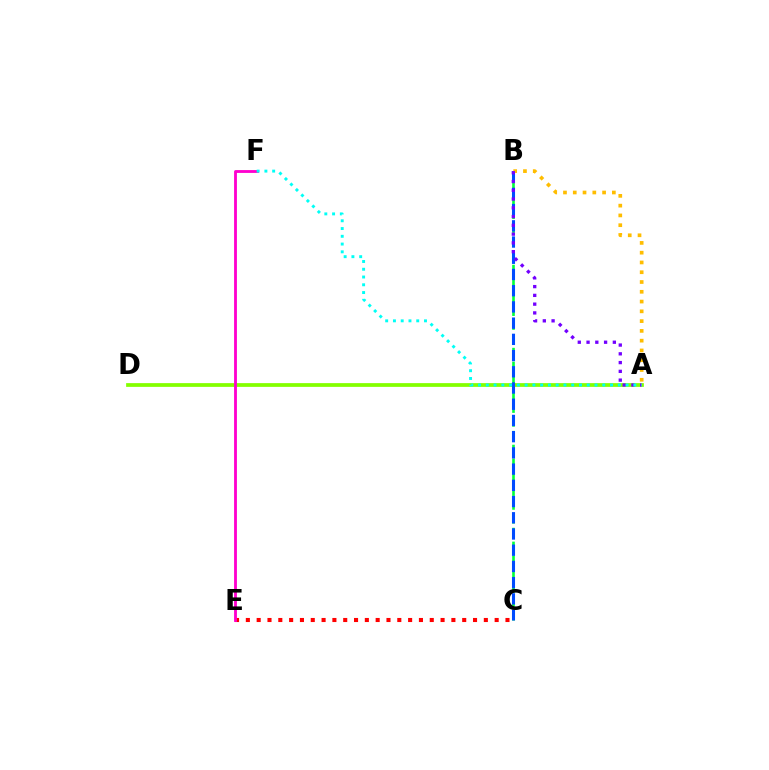{('A', 'D'): [{'color': '#84ff00', 'line_style': 'solid', 'thickness': 2.7}], ('B', 'C'): [{'color': '#00ff39', 'line_style': 'dashed', 'thickness': 1.88}, {'color': '#004bff', 'line_style': 'dashed', 'thickness': 2.2}], ('C', 'E'): [{'color': '#ff0000', 'line_style': 'dotted', 'thickness': 2.94}], ('A', 'B'): [{'color': '#ffbd00', 'line_style': 'dotted', 'thickness': 2.66}, {'color': '#7200ff', 'line_style': 'dotted', 'thickness': 2.38}], ('E', 'F'): [{'color': '#ff00cf', 'line_style': 'solid', 'thickness': 2.04}], ('A', 'F'): [{'color': '#00fff6', 'line_style': 'dotted', 'thickness': 2.11}]}